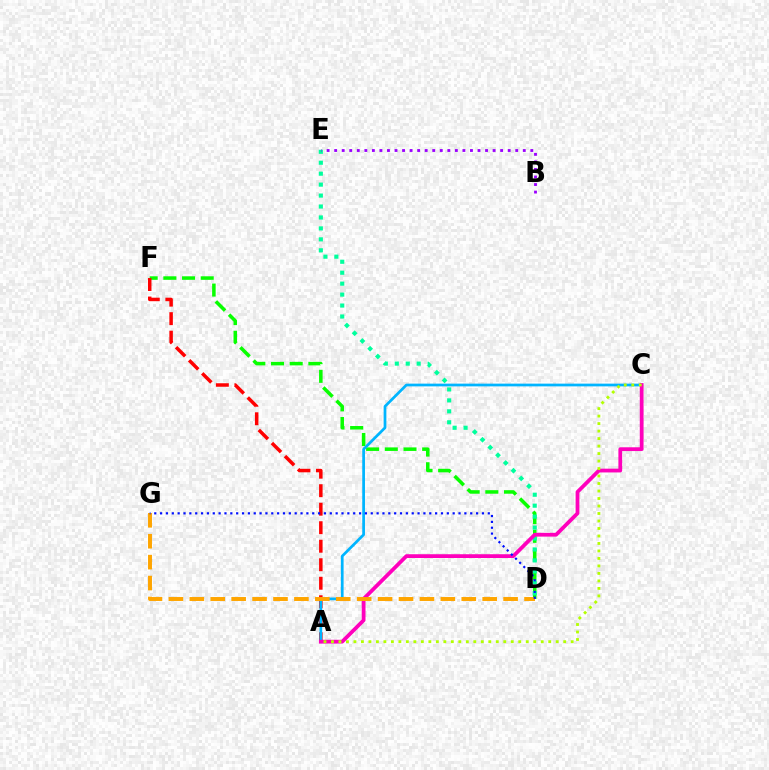{('D', 'F'): [{'color': '#08ff00', 'line_style': 'dashed', 'thickness': 2.54}], ('D', 'E'): [{'color': '#00ff9d', 'line_style': 'dotted', 'thickness': 2.97}], ('A', 'F'): [{'color': '#ff0000', 'line_style': 'dashed', 'thickness': 2.51}], ('A', 'C'): [{'color': '#00b5ff', 'line_style': 'solid', 'thickness': 1.97}, {'color': '#ff00bd', 'line_style': 'solid', 'thickness': 2.71}, {'color': '#b3ff00', 'line_style': 'dotted', 'thickness': 2.04}], ('B', 'E'): [{'color': '#9b00ff', 'line_style': 'dotted', 'thickness': 2.05}], ('D', 'G'): [{'color': '#ffa500', 'line_style': 'dashed', 'thickness': 2.84}, {'color': '#0010ff', 'line_style': 'dotted', 'thickness': 1.59}]}